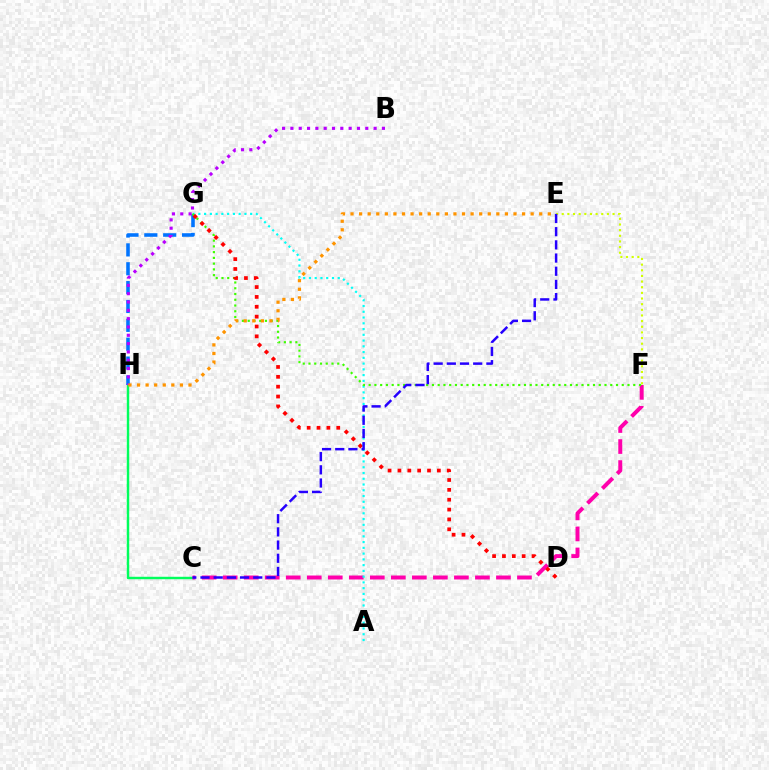{('C', 'H'): [{'color': '#00ff5c', 'line_style': 'solid', 'thickness': 1.76}], ('C', 'F'): [{'color': '#ff00ac', 'line_style': 'dashed', 'thickness': 2.86}], ('A', 'G'): [{'color': '#00fff6', 'line_style': 'dotted', 'thickness': 1.56}], ('G', 'H'): [{'color': '#0074ff', 'line_style': 'dashed', 'thickness': 2.56}], ('F', 'G'): [{'color': '#3dff00', 'line_style': 'dotted', 'thickness': 1.56}], ('E', 'F'): [{'color': '#d1ff00', 'line_style': 'dotted', 'thickness': 1.53}], ('D', 'G'): [{'color': '#ff0000', 'line_style': 'dotted', 'thickness': 2.68}], ('C', 'E'): [{'color': '#2500ff', 'line_style': 'dashed', 'thickness': 1.79}], ('B', 'H'): [{'color': '#b900ff', 'line_style': 'dotted', 'thickness': 2.26}], ('E', 'H'): [{'color': '#ff9400', 'line_style': 'dotted', 'thickness': 2.33}]}